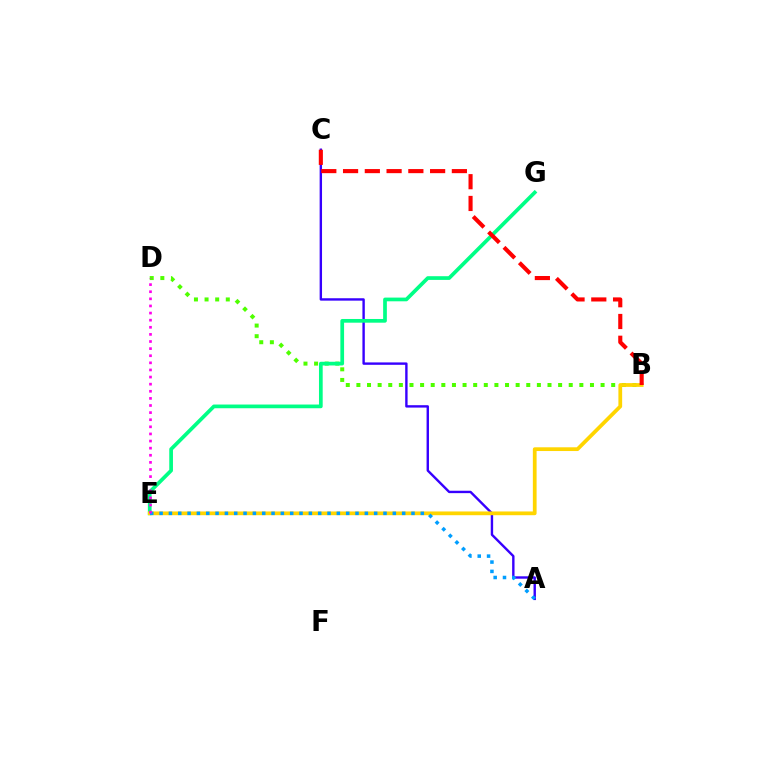{('B', 'D'): [{'color': '#4fff00', 'line_style': 'dotted', 'thickness': 2.88}], ('A', 'C'): [{'color': '#3700ff', 'line_style': 'solid', 'thickness': 1.73}], ('E', 'G'): [{'color': '#00ff86', 'line_style': 'solid', 'thickness': 2.67}], ('B', 'E'): [{'color': '#ffd500', 'line_style': 'solid', 'thickness': 2.7}], ('A', 'E'): [{'color': '#009eff', 'line_style': 'dotted', 'thickness': 2.53}], ('B', 'C'): [{'color': '#ff0000', 'line_style': 'dashed', 'thickness': 2.96}], ('D', 'E'): [{'color': '#ff00ed', 'line_style': 'dotted', 'thickness': 1.93}]}